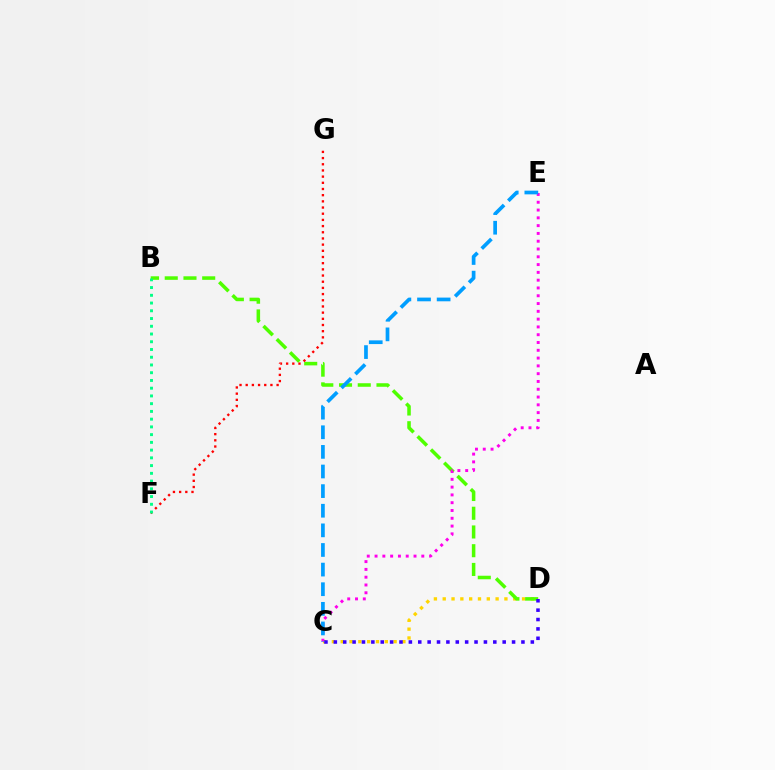{('C', 'D'): [{'color': '#ffd500', 'line_style': 'dotted', 'thickness': 2.39}, {'color': '#3700ff', 'line_style': 'dotted', 'thickness': 2.55}], ('B', 'D'): [{'color': '#4fff00', 'line_style': 'dashed', 'thickness': 2.54}], ('C', 'E'): [{'color': '#ff00ed', 'line_style': 'dotted', 'thickness': 2.12}, {'color': '#009eff', 'line_style': 'dashed', 'thickness': 2.67}], ('F', 'G'): [{'color': '#ff0000', 'line_style': 'dotted', 'thickness': 1.68}], ('B', 'F'): [{'color': '#00ff86', 'line_style': 'dotted', 'thickness': 2.1}]}